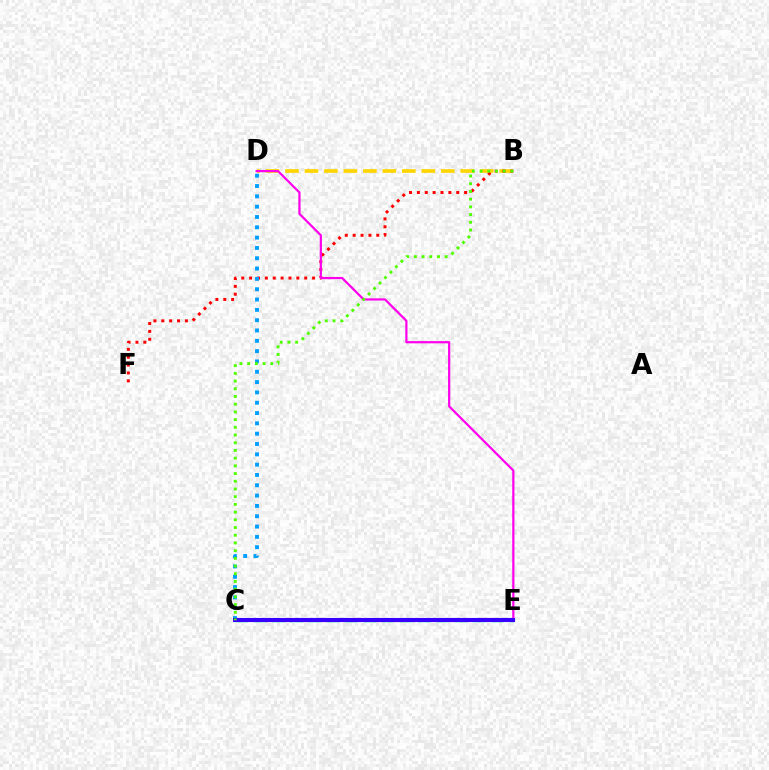{('B', 'D'): [{'color': '#ffd500', 'line_style': 'dashed', 'thickness': 2.65}], ('B', 'F'): [{'color': '#ff0000', 'line_style': 'dotted', 'thickness': 2.14}], ('C', 'D'): [{'color': '#009eff', 'line_style': 'dotted', 'thickness': 2.8}], ('C', 'E'): [{'color': '#00ff86', 'line_style': 'dashed', 'thickness': 2.48}, {'color': '#3700ff', 'line_style': 'solid', 'thickness': 2.95}], ('D', 'E'): [{'color': '#ff00ed', 'line_style': 'solid', 'thickness': 1.59}], ('B', 'C'): [{'color': '#4fff00', 'line_style': 'dotted', 'thickness': 2.09}]}